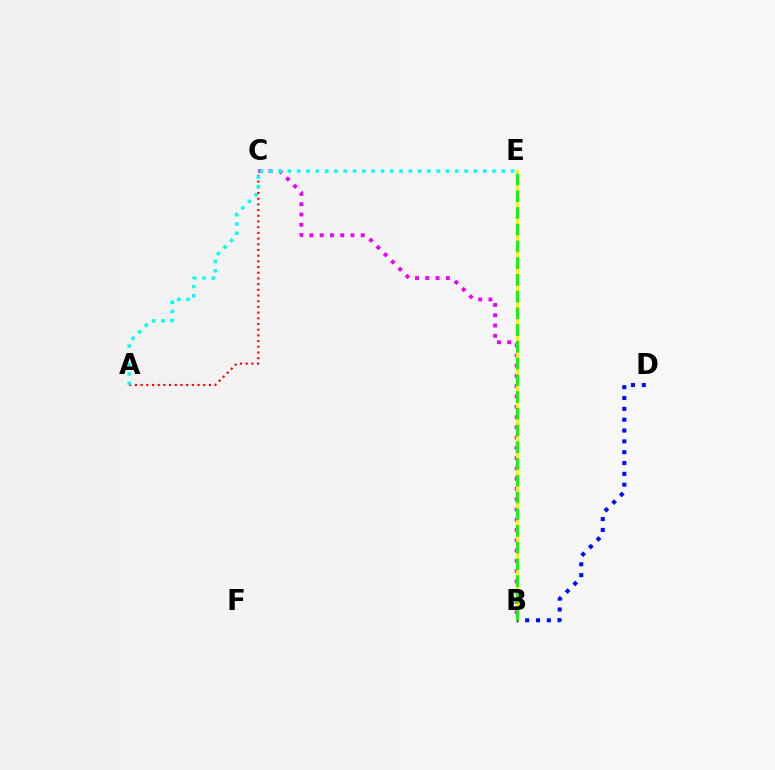{('B', 'C'): [{'color': '#ee00ff', 'line_style': 'dotted', 'thickness': 2.79}], ('A', 'C'): [{'color': '#ff0000', 'line_style': 'dotted', 'thickness': 1.55}], ('B', 'E'): [{'color': '#fcf500', 'line_style': 'solid', 'thickness': 2.32}, {'color': '#08ff00', 'line_style': 'dashed', 'thickness': 2.27}], ('B', 'D'): [{'color': '#0010ff', 'line_style': 'dotted', 'thickness': 2.94}], ('A', 'E'): [{'color': '#00fff6', 'line_style': 'dotted', 'thickness': 2.53}]}